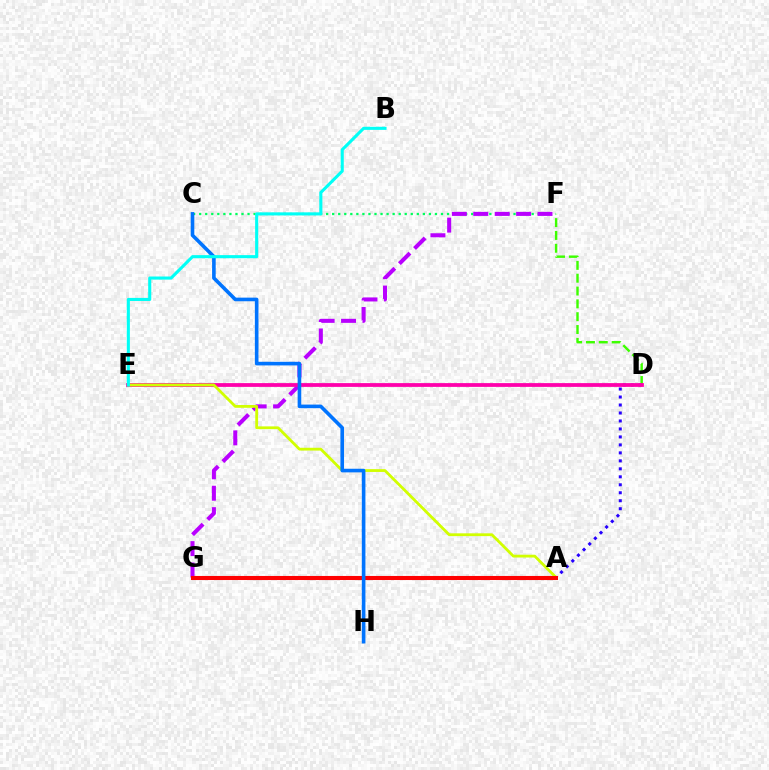{('D', 'F'): [{'color': '#3dff00', 'line_style': 'dashed', 'thickness': 1.74}], ('C', 'F'): [{'color': '#00ff5c', 'line_style': 'dotted', 'thickness': 1.64}], ('A', 'G'): [{'color': '#ff9400', 'line_style': 'dotted', 'thickness': 2.69}, {'color': '#ff0000', 'line_style': 'solid', 'thickness': 2.93}], ('F', 'G'): [{'color': '#b900ff', 'line_style': 'dashed', 'thickness': 2.91}], ('A', 'D'): [{'color': '#2500ff', 'line_style': 'dotted', 'thickness': 2.17}], ('D', 'E'): [{'color': '#ff00ac', 'line_style': 'solid', 'thickness': 2.71}], ('A', 'E'): [{'color': '#d1ff00', 'line_style': 'solid', 'thickness': 2.01}], ('C', 'H'): [{'color': '#0074ff', 'line_style': 'solid', 'thickness': 2.6}], ('B', 'E'): [{'color': '#00fff6', 'line_style': 'solid', 'thickness': 2.22}]}